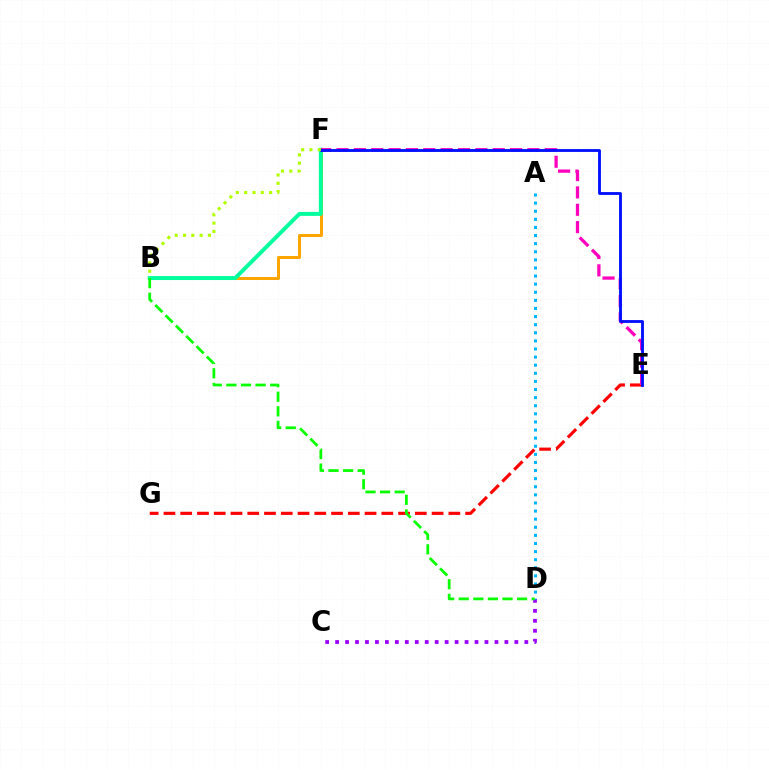{('B', 'F'): [{'color': '#ffa500', 'line_style': 'solid', 'thickness': 2.17}, {'color': '#00ff9d', 'line_style': 'solid', 'thickness': 2.86}, {'color': '#b3ff00', 'line_style': 'dotted', 'thickness': 2.26}], ('C', 'D'): [{'color': '#9b00ff', 'line_style': 'dotted', 'thickness': 2.71}], ('E', 'G'): [{'color': '#ff0000', 'line_style': 'dashed', 'thickness': 2.28}], ('E', 'F'): [{'color': '#ff00bd', 'line_style': 'dashed', 'thickness': 2.36}, {'color': '#0010ff', 'line_style': 'solid', 'thickness': 2.05}], ('A', 'D'): [{'color': '#00b5ff', 'line_style': 'dotted', 'thickness': 2.2}], ('B', 'D'): [{'color': '#08ff00', 'line_style': 'dashed', 'thickness': 1.98}]}